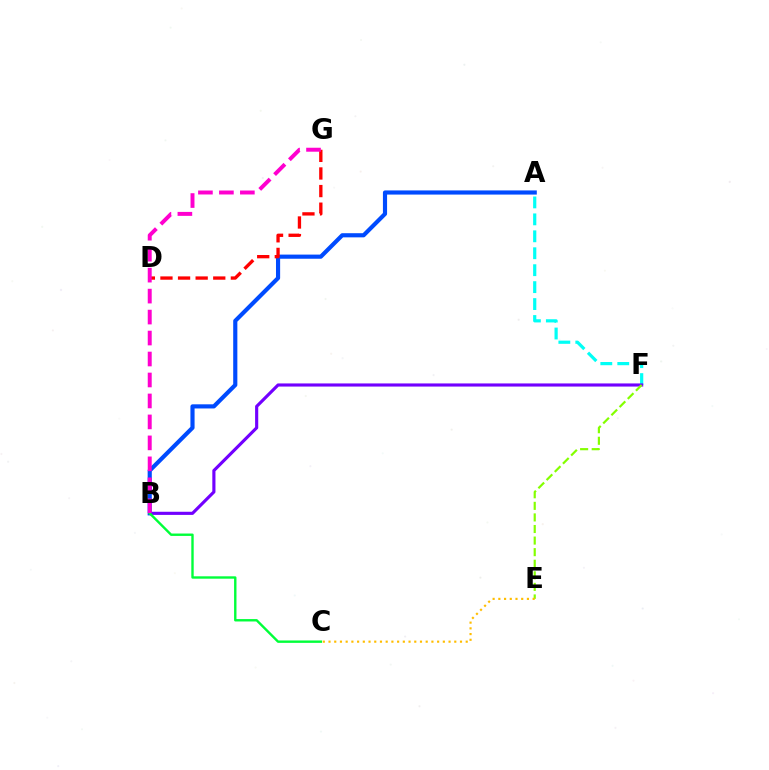{('A', 'F'): [{'color': '#00fff6', 'line_style': 'dashed', 'thickness': 2.3}], ('B', 'F'): [{'color': '#7200ff', 'line_style': 'solid', 'thickness': 2.26}], ('E', 'F'): [{'color': '#84ff00', 'line_style': 'dashed', 'thickness': 1.57}], ('C', 'E'): [{'color': '#ffbd00', 'line_style': 'dotted', 'thickness': 1.55}], ('A', 'B'): [{'color': '#004bff', 'line_style': 'solid', 'thickness': 2.99}], ('D', 'G'): [{'color': '#ff0000', 'line_style': 'dashed', 'thickness': 2.39}], ('B', 'C'): [{'color': '#00ff39', 'line_style': 'solid', 'thickness': 1.72}], ('B', 'G'): [{'color': '#ff00cf', 'line_style': 'dashed', 'thickness': 2.85}]}